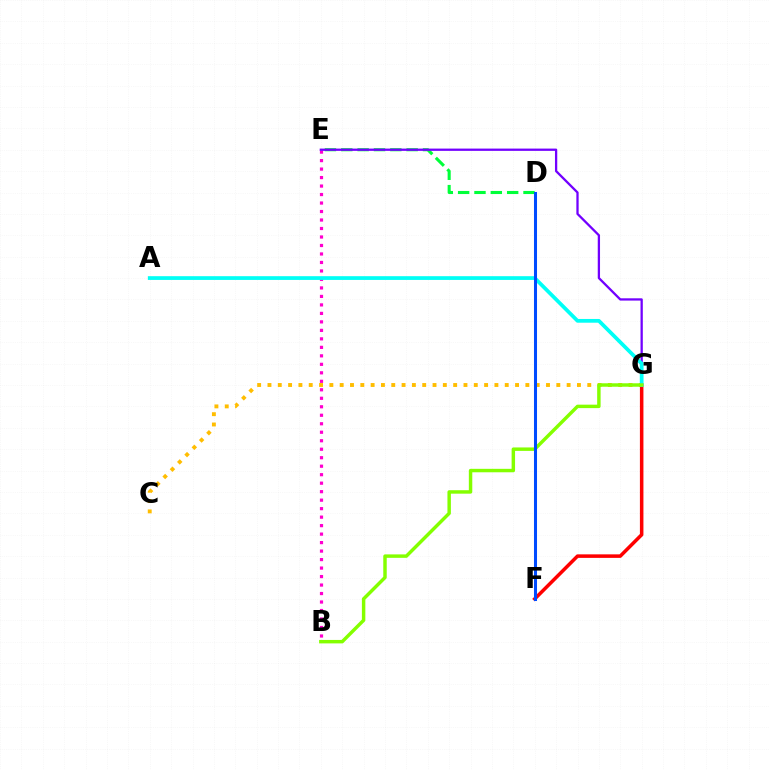{('C', 'G'): [{'color': '#ffbd00', 'line_style': 'dotted', 'thickness': 2.8}], ('D', 'E'): [{'color': '#00ff39', 'line_style': 'dashed', 'thickness': 2.22}], ('F', 'G'): [{'color': '#ff0000', 'line_style': 'solid', 'thickness': 2.54}], ('B', 'E'): [{'color': '#ff00cf', 'line_style': 'dotted', 'thickness': 2.31}], ('E', 'G'): [{'color': '#7200ff', 'line_style': 'solid', 'thickness': 1.64}], ('A', 'G'): [{'color': '#00fff6', 'line_style': 'solid', 'thickness': 2.7}], ('B', 'G'): [{'color': '#84ff00', 'line_style': 'solid', 'thickness': 2.48}], ('D', 'F'): [{'color': '#004bff', 'line_style': 'solid', 'thickness': 2.19}]}